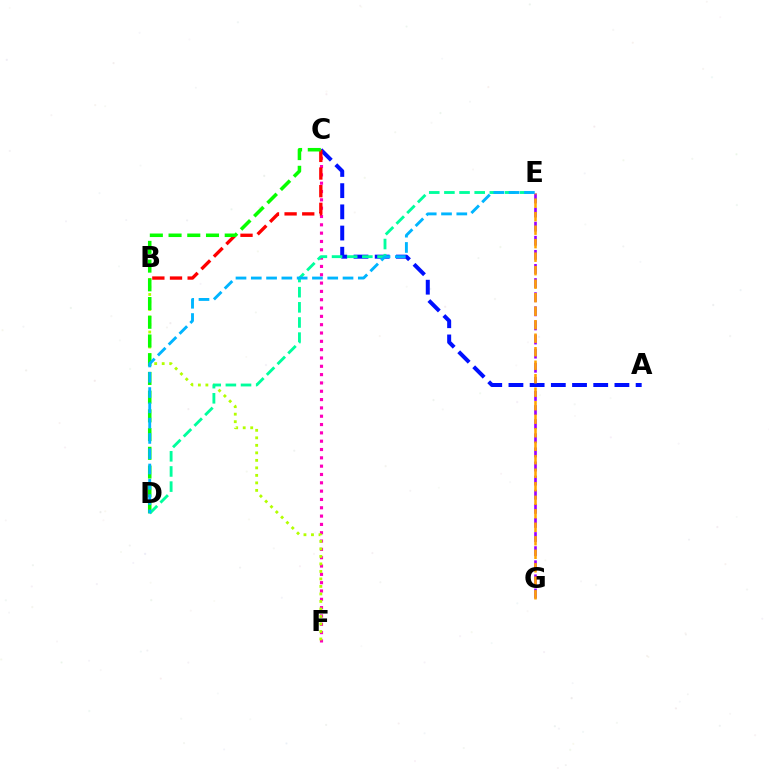{('C', 'F'): [{'color': '#ff00bd', 'line_style': 'dotted', 'thickness': 2.26}], ('E', 'G'): [{'color': '#9b00ff', 'line_style': 'dashed', 'thickness': 1.92}, {'color': '#ffa500', 'line_style': 'dashed', 'thickness': 1.83}], ('A', 'C'): [{'color': '#0010ff', 'line_style': 'dashed', 'thickness': 2.88}], ('B', 'C'): [{'color': '#ff0000', 'line_style': 'dashed', 'thickness': 2.4}], ('B', 'F'): [{'color': '#b3ff00', 'line_style': 'dotted', 'thickness': 2.04}], ('C', 'D'): [{'color': '#08ff00', 'line_style': 'dashed', 'thickness': 2.54}], ('D', 'E'): [{'color': '#00ff9d', 'line_style': 'dashed', 'thickness': 2.06}, {'color': '#00b5ff', 'line_style': 'dashed', 'thickness': 2.08}]}